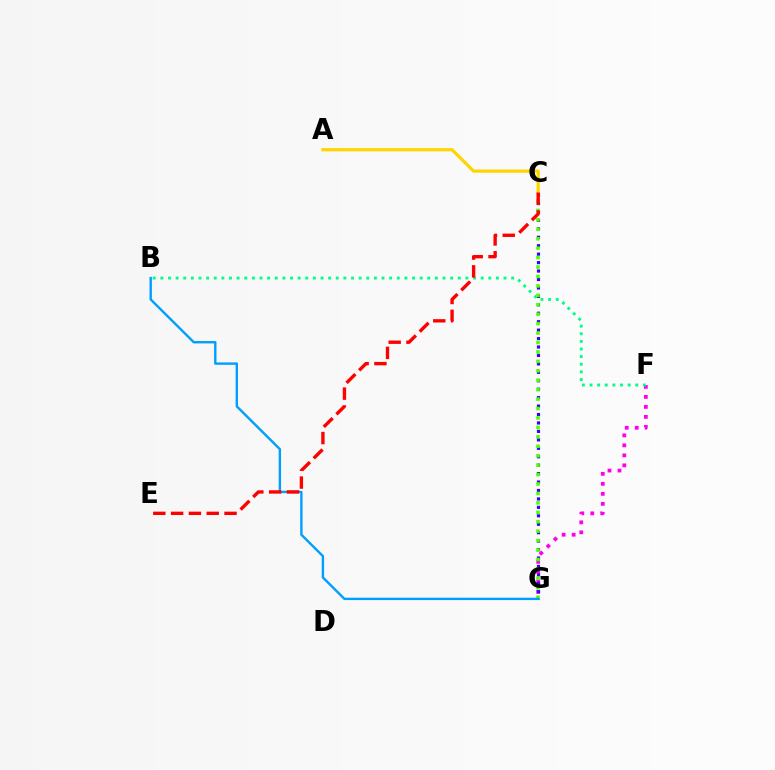{('F', 'G'): [{'color': '#ff00ed', 'line_style': 'dotted', 'thickness': 2.72}], ('C', 'G'): [{'color': '#3700ff', 'line_style': 'dotted', 'thickness': 2.29}, {'color': '#4fff00', 'line_style': 'dotted', 'thickness': 2.56}], ('B', 'F'): [{'color': '#00ff86', 'line_style': 'dotted', 'thickness': 2.07}], ('B', 'G'): [{'color': '#009eff', 'line_style': 'solid', 'thickness': 1.72}], ('A', 'C'): [{'color': '#ffd500', 'line_style': 'solid', 'thickness': 2.3}], ('C', 'E'): [{'color': '#ff0000', 'line_style': 'dashed', 'thickness': 2.42}]}